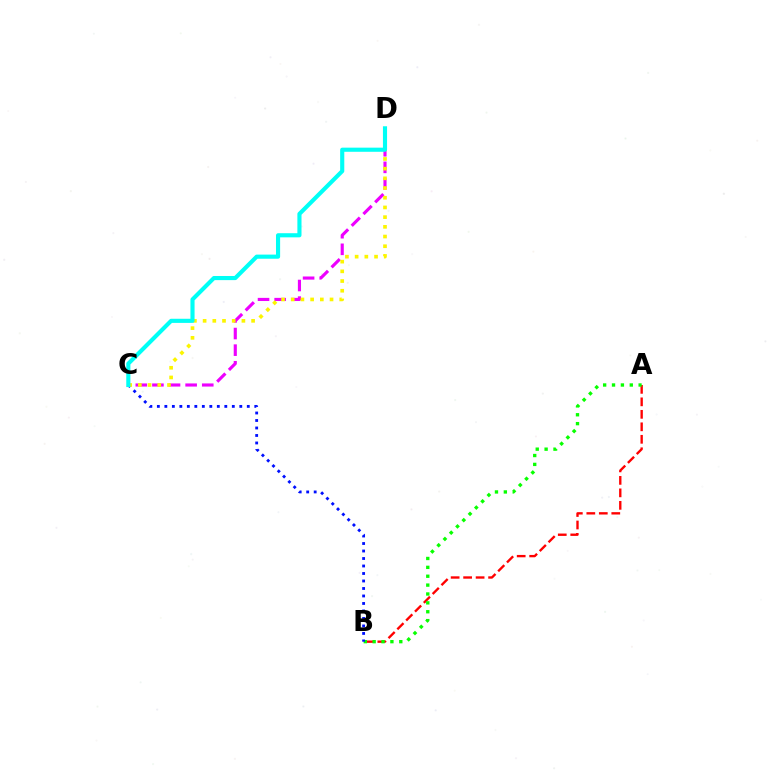{('A', 'B'): [{'color': '#ff0000', 'line_style': 'dashed', 'thickness': 1.7}, {'color': '#08ff00', 'line_style': 'dotted', 'thickness': 2.41}], ('B', 'C'): [{'color': '#0010ff', 'line_style': 'dotted', 'thickness': 2.04}], ('C', 'D'): [{'color': '#ee00ff', 'line_style': 'dashed', 'thickness': 2.26}, {'color': '#fcf500', 'line_style': 'dotted', 'thickness': 2.64}, {'color': '#00fff6', 'line_style': 'solid', 'thickness': 2.97}]}